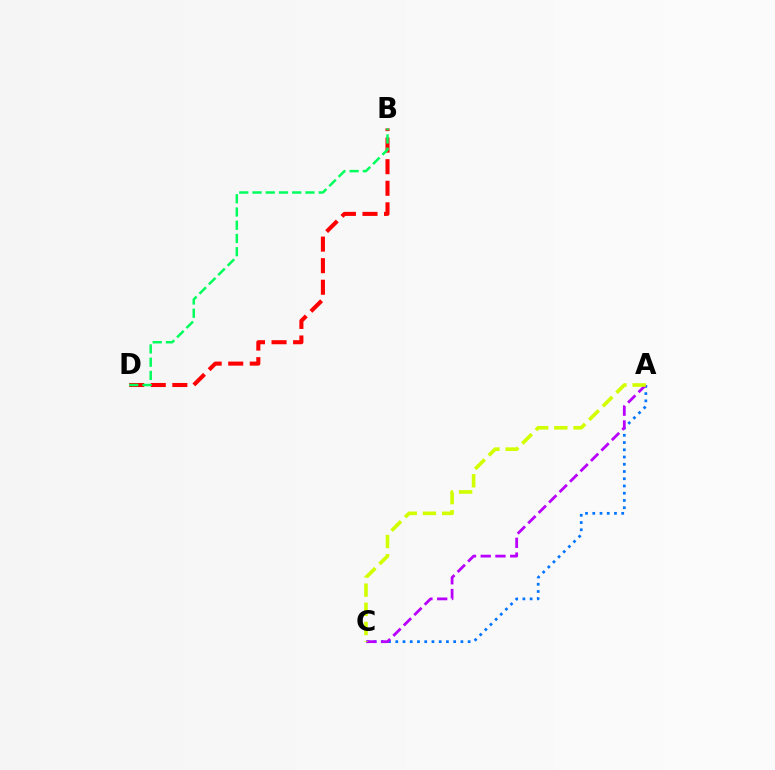{('B', 'D'): [{'color': '#ff0000', 'line_style': 'dashed', 'thickness': 2.93}, {'color': '#00ff5c', 'line_style': 'dashed', 'thickness': 1.8}], ('A', 'C'): [{'color': '#0074ff', 'line_style': 'dotted', 'thickness': 1.97}, {'color': '#b900ff', 'line_style': 'dashed', 'thickness': 2.0}, {'color': '#d1ff00', 'line_style': 'dashed', 'thickness': 2.61}]}